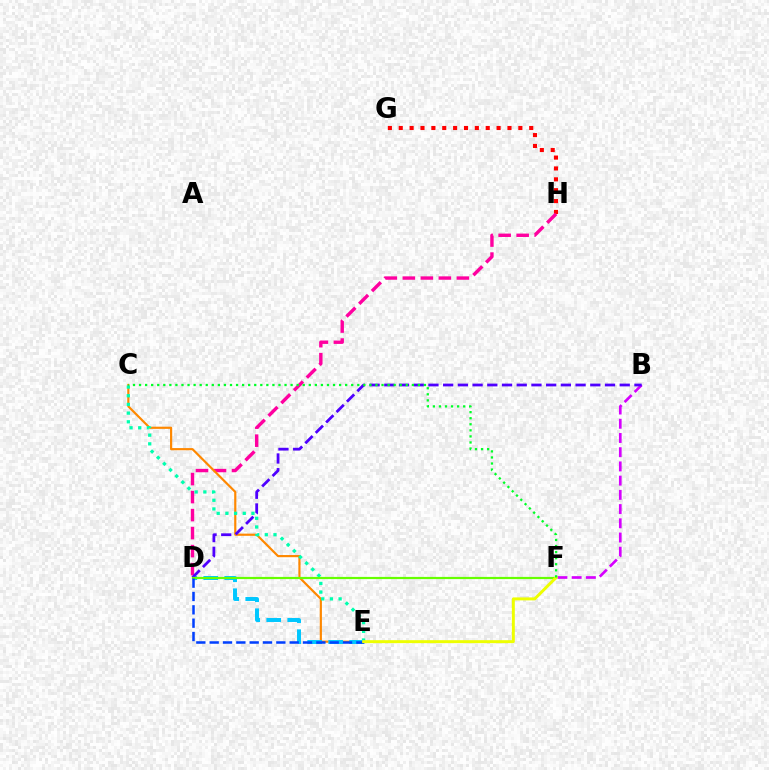{('G', 'H'): [{'color': '#ff0000', 'line_style': 'dotted', 'thickness': 2.95}], ('D', 'H'): [{'color': '#ff00a0', 'line_style': 'dashed', 'thickness': 2.45}], ('C', 'E'): [{'color': '#ff8800', 'line_style': 'solid', 'thickness': 1.57}, {'color': '#00ffaf', 'line_style': 'dotted', 'thickness': 2.36}], ('D', 'E'): [{'color': '#00c7ff', 'line_style': 'dashed', 'thickness': 2.85}, {'color': '#003fff', 'line_style': 'dashed', 'thickness': 1.81}], ('B', 'F'): [{'color': '#d600ff', 'line_style': 'dashed', 'thickness': 1.93}], ('B', 'D'): [{'color': '#4f00ff', 'line_style': 'dashed', 'thickness': 2.0}], ('D', 'F'): [{'color': '#66ff00', 'line_style': 'solid', 'thickness': 1.58}], ('E', 'F'): [{'color': '#eeff00', 'line_style': 'solid', 'thickness': 2.13}], ('C', 'F'): [{'color': '#00ff27', 'line_style': 'dotted', 'thickness': 1.65}]}